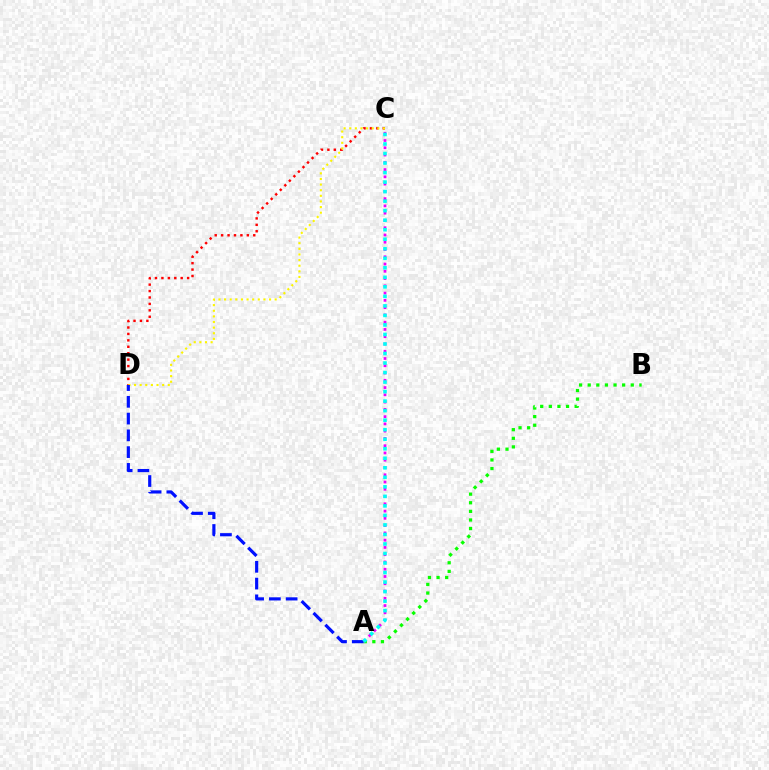{('A', 'B'): [{'color': '#08ff00', 'line_style': 'dotted', 'thickness': 2.34}], ('C', 'D'): [{'color': '#ff0000', 'line_style': 'dotted', 'thickness': 1.75}, {'color': '#fcf500', 'line_style': 'dotted', 'thickness': 1.53}], ('A', 'C'): [{'color': '#ee00ff', 'line_style': 'dotted', 'thickness': 1.97}, {'color': '#00fff6', 'line_style': 'dotted', 'thickness': 2.59}], ('A', 'D'): [{'color': '#0010ff', 'line_style': 'dashed', 'thickness': 2.28}]}